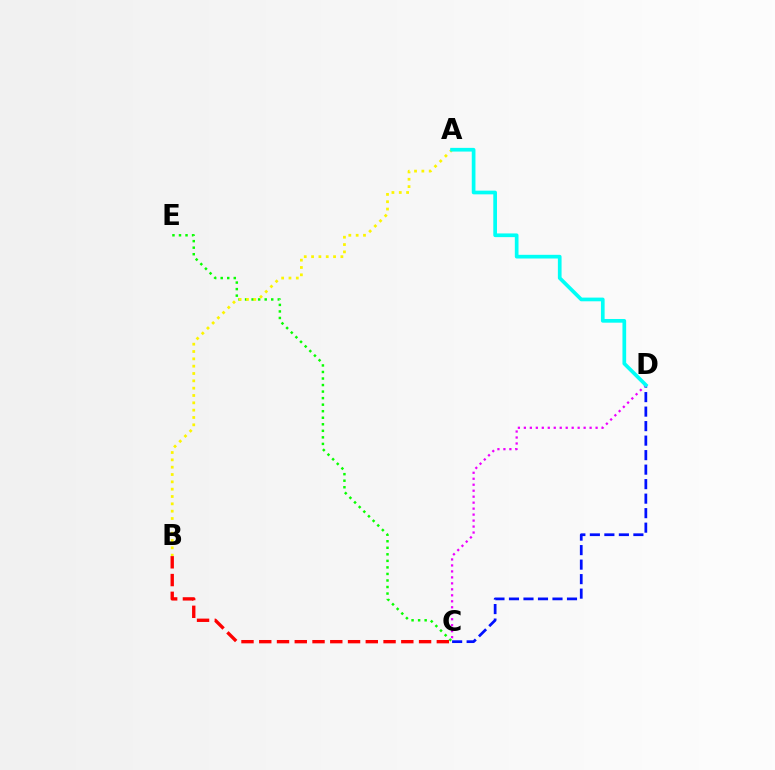{('C', 'E'): [{'color': '#08ff00', 'line_style': 'dotted', 'thickness': 1.78}], ('A', 'B'): [{'color': '#fcf500', 'line_style': 'dotted', 'thickness': 1.99}], ('C', 'D'): [{'color': '#0010ff', 'line_style': 'dashed', 'thickness': 1.97}, {'color': '#ee00ff', 'line_style': 'dotted', 'thickness': 1.62}], ('B', 'C'): [{'color': '#ff0000', 'line_style': 'dashed', 'thickness': 2.41}], ('A', 'D'): [{'color': '#00fff6', 'line_style': 'solid', 'thickness': 2.66}]}